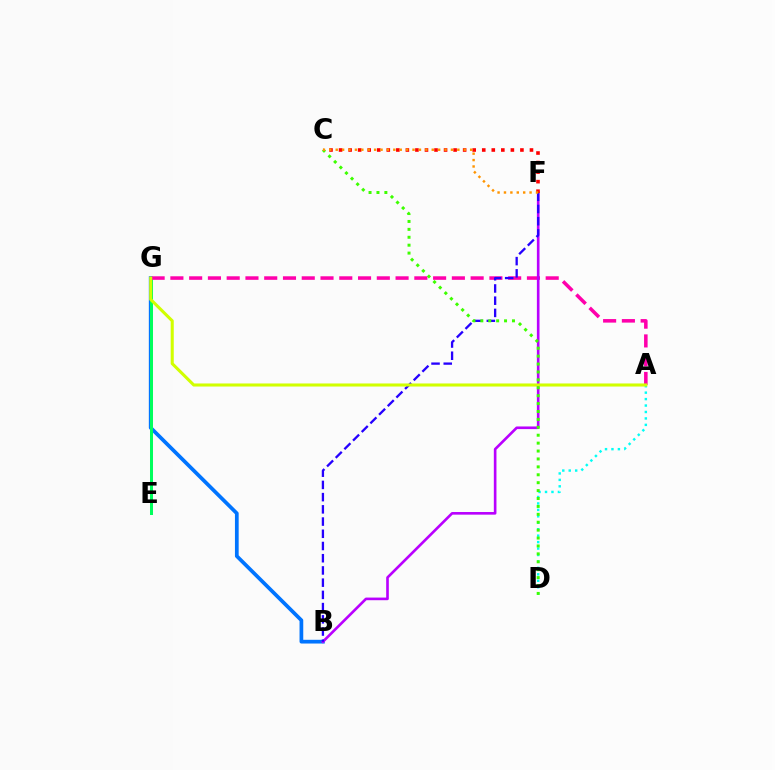{('B', 'G'): [{'color': '#0074ff', 'line_style': 'solid', 'thickness': 2.68}], ('E', 'G'): [{'color': '#00ff5c', 'line_style': 'solid', 'thickness': 2.17}], ('A', 'D'): [{'color': '#00fff6', 'line_style': 'dotted', 'thickness': 1.75}], ('A', 'G'): [{'color': '#ff00ac', 'line_style': 'dashed', 'thickness': 2.55}, {'color': '#d1ff00', 'line_style': 'solid', 'thickness': 2.21}], ('B', 'F'): [{'color': '#b900ff', 'line_style': 'solid', 'thickness': 1.9}, {'color': '#2500ff', 'line_style': 'dashed', 'thickness': 1.66}], ('C', 'F'): [{'color': '#ff0000', 'line_style': 'dotted', 'thickness': 2.59}, {'color': '#ff9400', 'line_style': 'dotted', 'thickness': 1.74}], ('C', 'D'): [{'color': '#3dff00', 'line_style': 'dotted', 'thickness': 2.15}]}